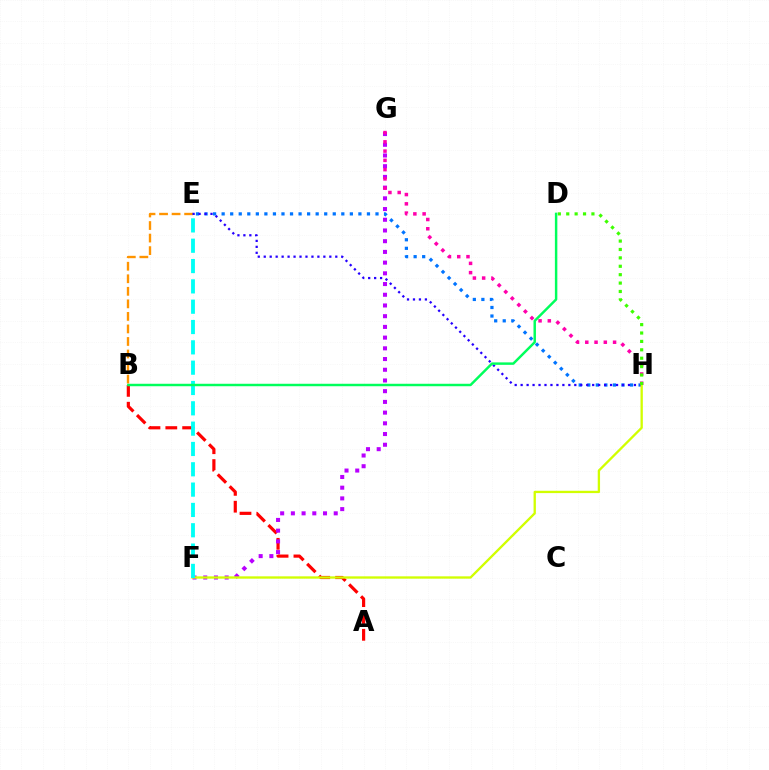{('A', 'B'): [{'color': '#ff0000', 'line_style': 'dashed', 'thickness': 2.29}], ('B', 'E'): [{'color': '#ff9400', 'line_style': 'dashed', 'thickness': 1.7}], ('F', 'G'): [{'color': '#b900ff', 'line_style': 'dotted', 'thickness': 2.91}], ('E', 'H'): [{'color': '#0074ff', 'line_style': 'dotted', 'thickness': 2.32}, {'color': '#2500ff', 'line_style': 'dotted', 'thickness': 1.62}], ('G', 'H'): [{'color': '#ff00ac', 'line_style': 'dotted', 'thickness': 2.52}], ('F', 'H'): [{'color': '#d1ff00', 'line_style': 'solid', 'thickness': 1.67}], ('E', 'F'): [{'color': '#00fff6', 'line_style': 'dashed', 'thickness': 2.76}], ('D', 'H'): [{'color': '#3dff00', 'line_style': 'dotted', 'thickness': 2.28}], ('B', 'D'): [{'color': '#00ff5c', 'line_style': 'solid', 'thickness': 1.77}]}